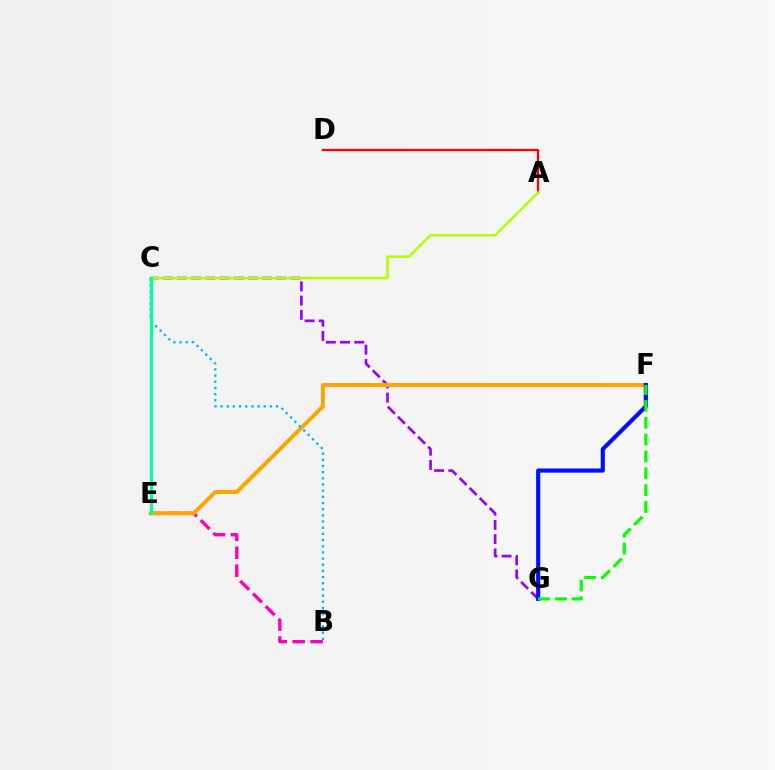{('C', 'G'): [{'color': '#9b00ff', 'line_style': 'dashed', 'thickness': 1.93}], ('A', 'D'): [{'color': '#ff0000', 'line_style': 'solid', 'thickness': 1.64}], ('B', 'E'): [{'color': '#ff00bd', 'line_style': 'dashed', 'thickness': 2.44}], ('E', 'F'): [{'color': '#ffa500', 'line_style': 'solid', 'thickness': 2.89}], ('F', 'G'): [{'color': '#0010ff', 'line_style': 'solid', 'thickness': 2.99}, {'color': '#08ff00', 'line_style': 'dashed', 'thickness': 2.29}], ('A', 'C'): [{'color': '#b3ff00', 'line_style': 'solid', 'thickness': 1.83}], ('B', 'C'): [{'color': '#00b5ff', 'line_style': 'dotted', 'thickness': 1.68}], ('C', 'E'): [{'color': '#00ff9d', 'line_style': 'solid', 'thickness': 2.34}]}